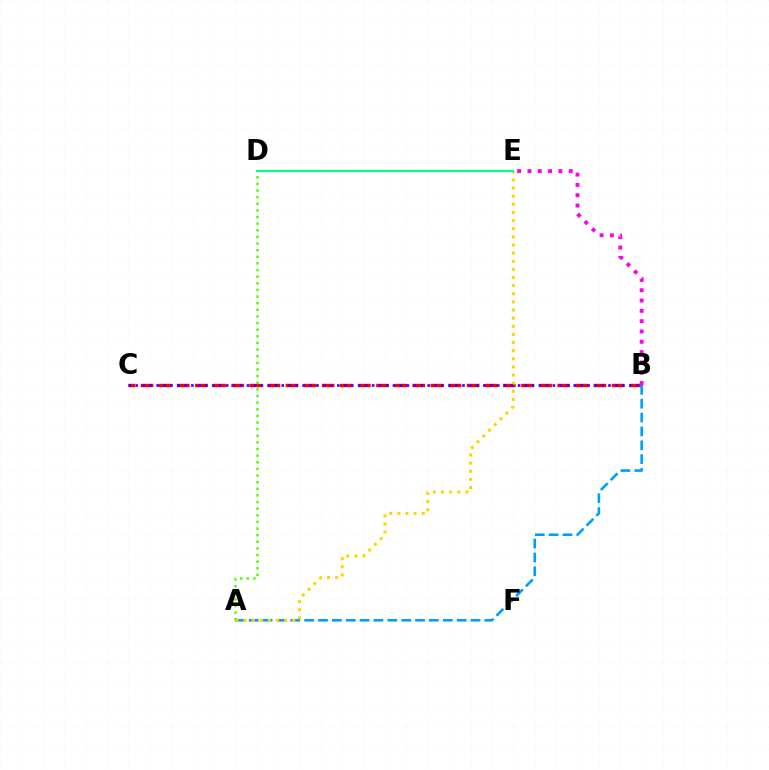{('B', 'C'): [{'color': '#ff0000', 'line_style': 'dashed', 'thickness': 2.46}, {'color': '#3700ff', 'line_style': 'dotted', 'thickness': 1.89}], ('B', 'E'): [{'color': '#ff00ed', 'line_style': 'dotted', 'thickness': 2.8}], ('A', 'B'): [{'color': '#009eff', 'line_style': 'dashed', 'thickness': 1.88}], ('A', 'E'): [{'color': '#ffd500', 'line_style': 'dotted', 'thickness': 2.21}], ('A', 'D'): [{'color': '#4fff00', 'line_style': 'dotted', 'thickness': 1.8}], ('D', 'E'): [{'color': '#00ff86', 'line_style': 'solid', 'thickness': 1.55}]}